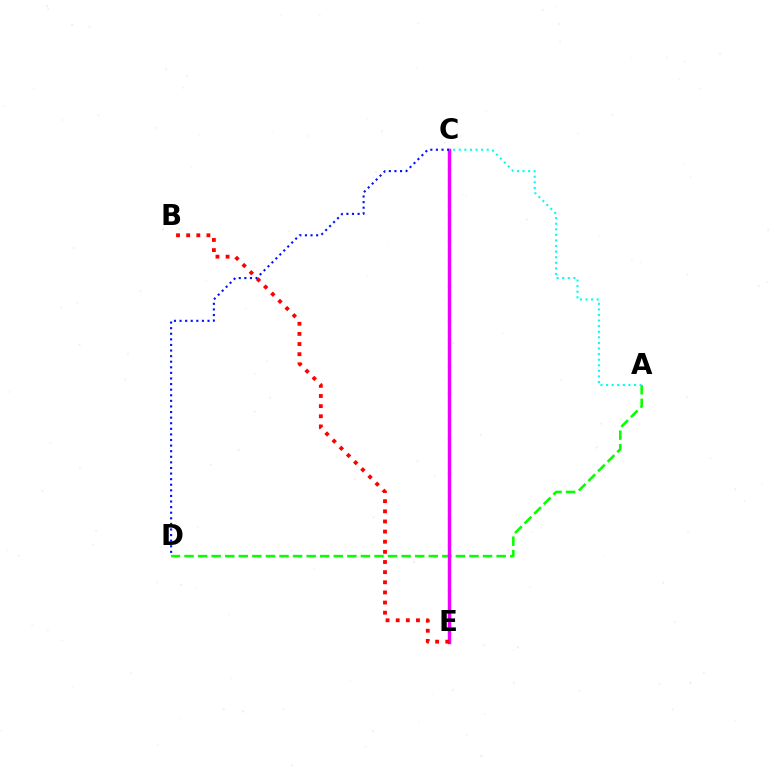{('C', 'E'): [{'color': '#fcf500', 'line_style': 'dotted', 'thickness': 2.43}, {'color': '#ee00ff', 'line_style': 'solid', 'thickness': 2.47}], ('A', 'D'): [{'color': '#08ff00', 'line_style': 'dashed', 'thickness': 1.84}], ('B', 'E'): [{'color': '#ff0000', 'line_style': 'dotted', 'thickness': 2.75}], ('C', 'D'): [{'color': '#0010ff', 'line_style': 'dotted', 'thickness': 1.52}], ('A', 'C'): [{'color': '#00fff6', 'line_style': 'dotted', 'thickness': 1.52}]}